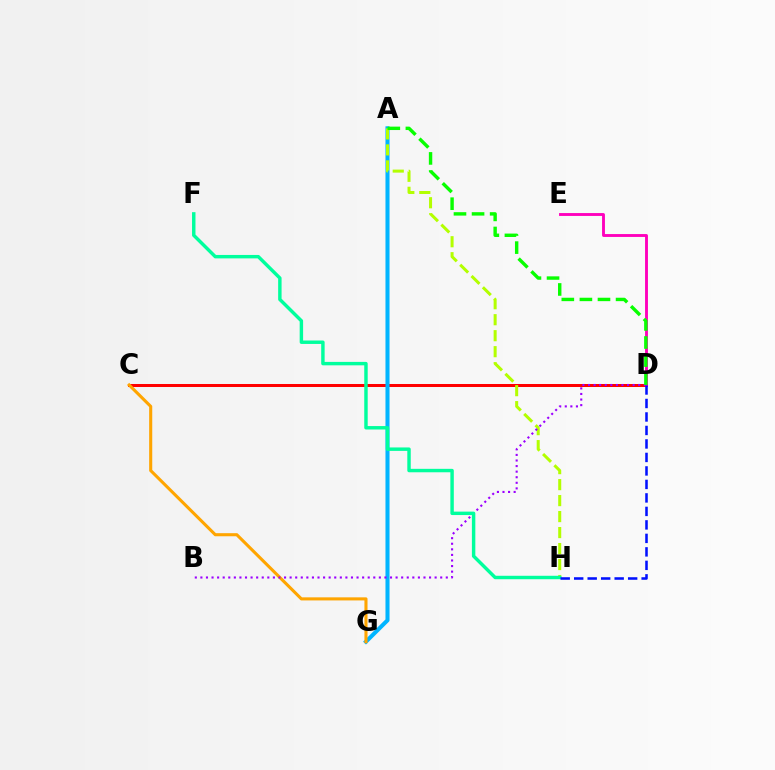{('C', 'D'): [{'color': '#ff0000', 'line_style': 'solid', 'thickness': 2.17}], ('A', 'G'): [{'color': '#00b5ff', 'line_style': 'solid', 'thickness': 2.92}], ('A', 'H'): [{'color': '#b3ff00', 'line_style': 'dashed', 'thickness': 2.17}], ('C', 'G'): [{'color': '#ffa500', 'line_style': 'solid', 'thickness': 2.22}], ('B', 'D'): [{'color': '#9b00ff', 'line_style': 'dotted', 'thickness': 1.52}], ('D', 'E'): [{'color': '#ff00bd', 'line_style': 'solid', 'thickness': 2.07}], ('A', 'D'): [{'color': '#08ff00', 'line_style': 'dashed', 'thickness': 2.46}], ('F', 'H'): [{'color': '#00ff9d', 'line_style': 'solid', 'thickness': 2.47}], ('D', 'H'): [{'color': '#0010ff', 'line_style': 'dashed', 'thickness': 1.83}]}